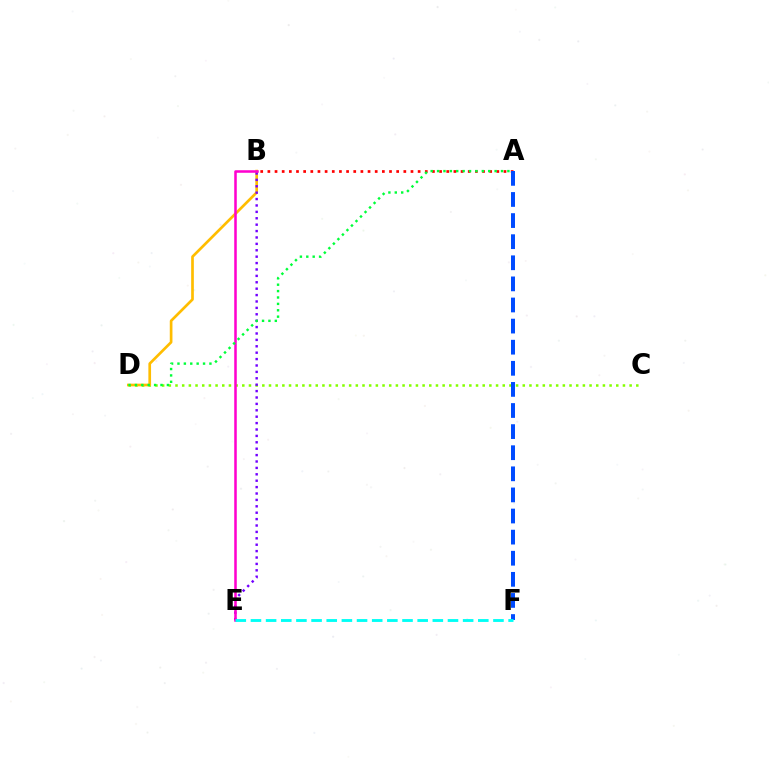{('C', 'D'): [{'color': '#84ff00', 'line_style': 'dotted', 'thickness': 1.81}], ('B', 'D'): [{'color': '#ffbd00', 'line_style': 'solid', 'thickness': 1.93}], ('A', 'B'): [{'color': '#ff0000', 'line_style': 'dotted', 'thickness': 1.94}], ('B', 'E'): [{'color': '#7200ff', 'line_style': 'dotted', 'thickness': 1.74}, {'color': '#ff00cf', 'line_style': 'solid', 'thickness': 1.83}], ('A', 'F'): [{'color': '#004bff', 'line_style': 'dashed', 'thickness': 2.87}], ('E', 'F'): [{'color': '#00fff6', 'line_style': 'dashed', 'thickness': 2.06}], ('A', 'D'): [{'color': '#00ff39', 'line_style': 'dotted', 'thickness': 1.74}]}